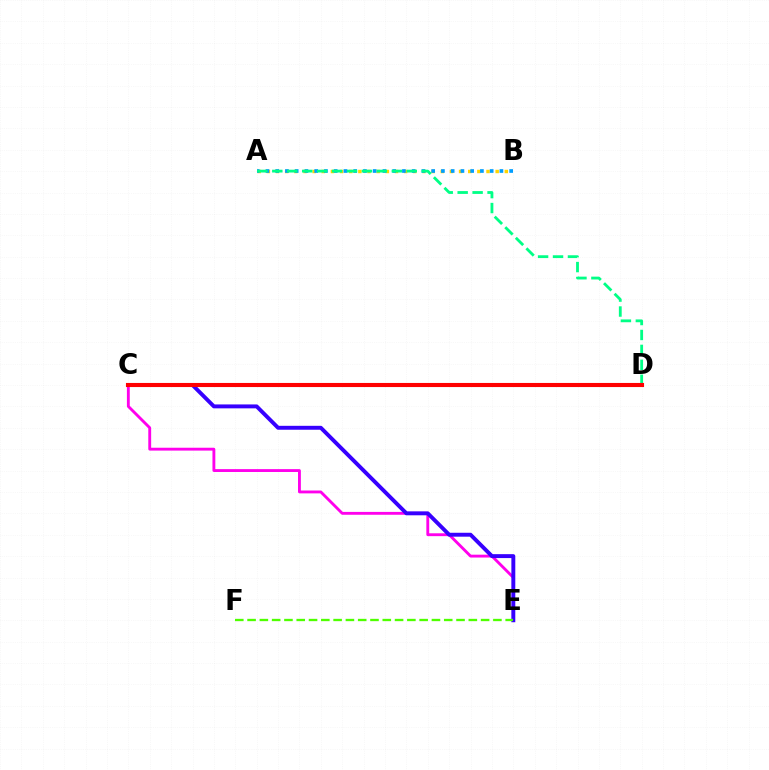{('C', 'E'): [{'color': '#ff00ed', 'line_style': 'solid', 'thickness': 2.06}, {'color': '#3700ff', 'line_style': 'solid', 'thickness': 2.82}], ('A', 'B'): [{'color': '#ffd500', 'line_style': 'dotted', 'thickness': 2.49}, {'color': '#009eff', 'line_style': 'dotted', 'thickness': 2.65}], ('E', 'F'): [{'color': '#4fff00', 'line_style': 'dashed', 'thickness': 1.67}], ('A', 'D'): [{'color': '#00ff86', 'line_style': 'dashed', 'thickness': 2.03}], ('C', 'D'): [{'color': '#ff0000', 'line_style': 'solid', 'thickness': 2.95}]}